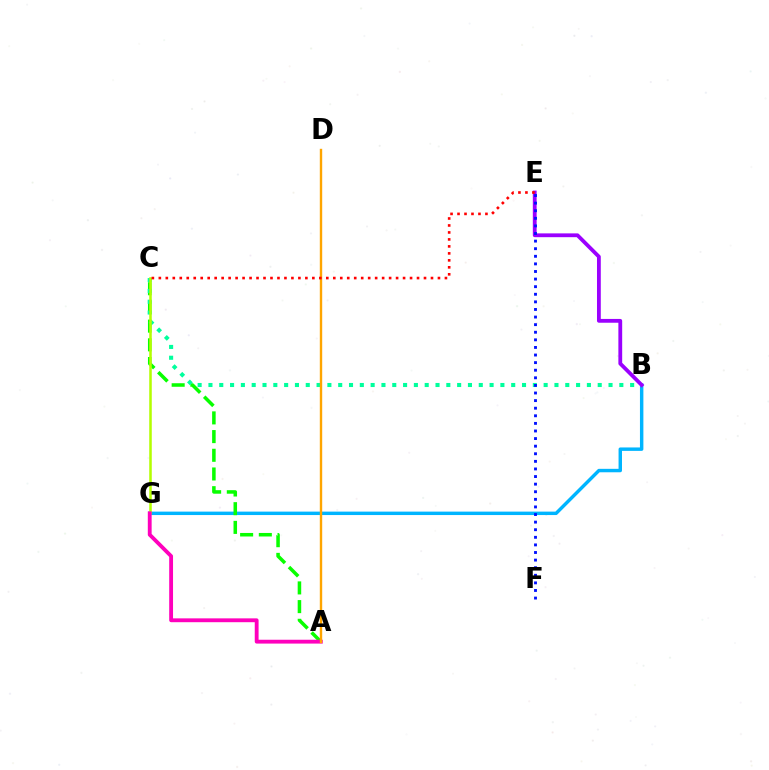{('B', 'G'): [{'color': '#00b5ff', 'line_style': 'solid', 'thickness': 2.47}], ('A', 'C'): [{'color': '#08ff00', 'line_style': 'dashed', 'thickness': 2.54}], ('B', 'C'): [{'color': '#00ff9d', 'line_style': 'dotted', 'thickness': 2.94}], ('C', 'G'): [{'color': '#b3ff00', 'line_style': 'solid', 'thickness': 1.83}], ('B', 'E'): [{'color': '#9b00ff', 'line_style': 'solid', 'thickness': 2.74}], ('A', 'G'): [{'color': '#ff00bd', 'line_style': 'solid', 'thickness': 2.76}], ('E', 'F'): [{'color': '#0010ff', 'line_style': 'dotted', 'thickness': 2.06}], ('A', 'D'): [{'color': '#ffa500', 'line_style': 'solid', 'thickness': 1.73}], ('C', 'E'): [{'color': '#ff0000', 'line_style': 'dotted', 'thickness': 1.9}]}